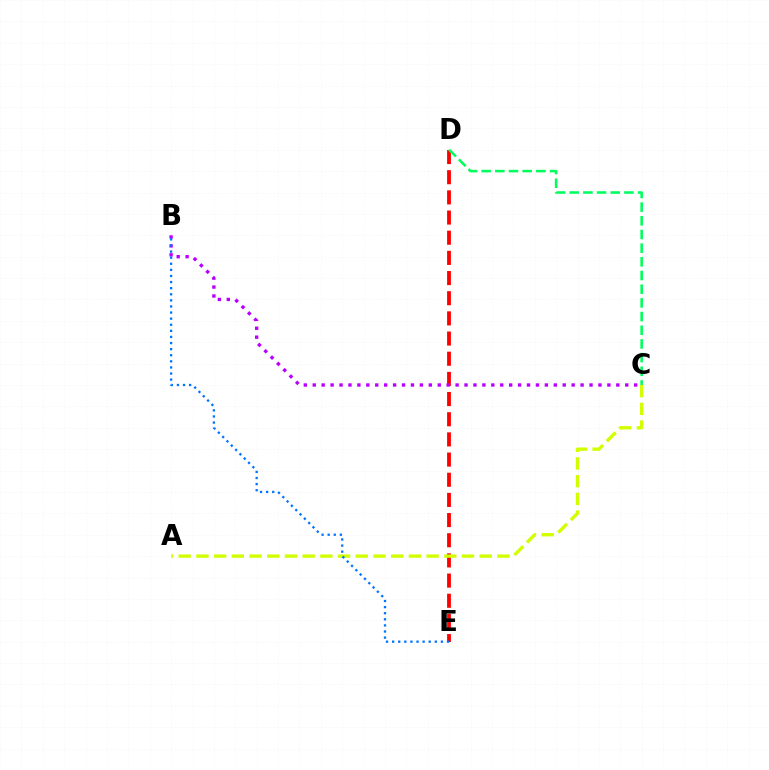{('D', 'E'): [{'color': '#ff0000', 'line_style': 'dashed', 'thickness': 2.74}], ('A', 'C'): [{'color': '#d1ff00', 'line_style': 'dashed', 'thickness': 2.41}], ('C', 'D'): [{'color': '#00ff5c', 'line_style': 'dashed', 'thickness': 1.86}], ('B', 'C'): [{'color': '#b900ff', 'line_style': 'dotted', 'thickness': 2.43}], ('B', 'E'): [{'color': '#0074ff', 'line_style': 'dotted', 'thickness': 1.66}]}